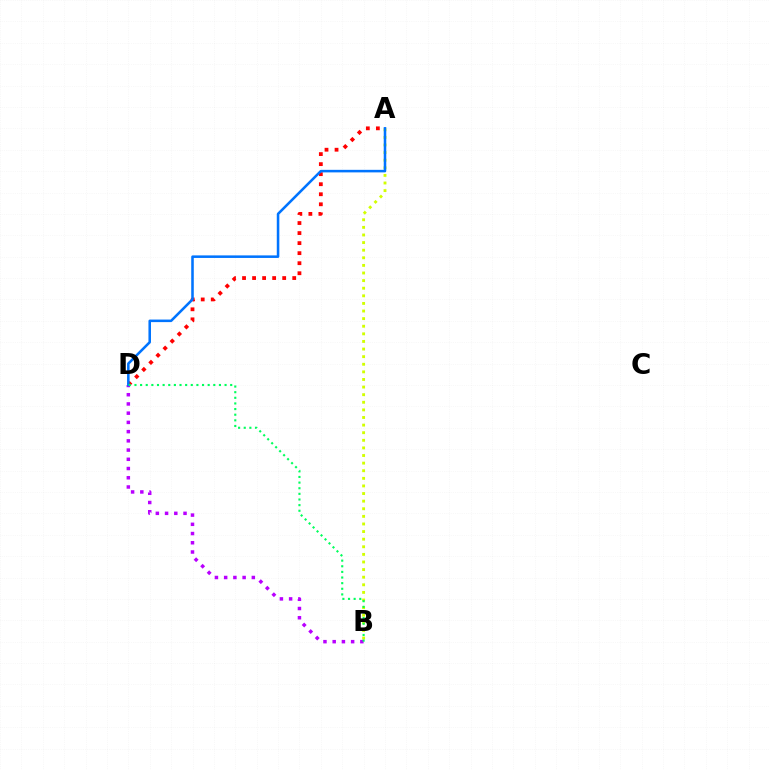{('A', 'D'): [{'color': '#ff0000', 'line_style': 'dotted', 'thickness': 2.73}, {'color': '#0074ff', 'line_style': 'solid', 'thickness': 1.84}], ('A', 'B'): [{'color': '#d1ff00', 'line_style': 'dotted', 'thickness': 2.07}], ('B', 'D'): [{'color': '#b900ff', 'line_style': 'dotted', 'thickness': 2.51}, {'color': '#00ff5c', 'line_style': 'dotted', 'thickness': 1.53}]}